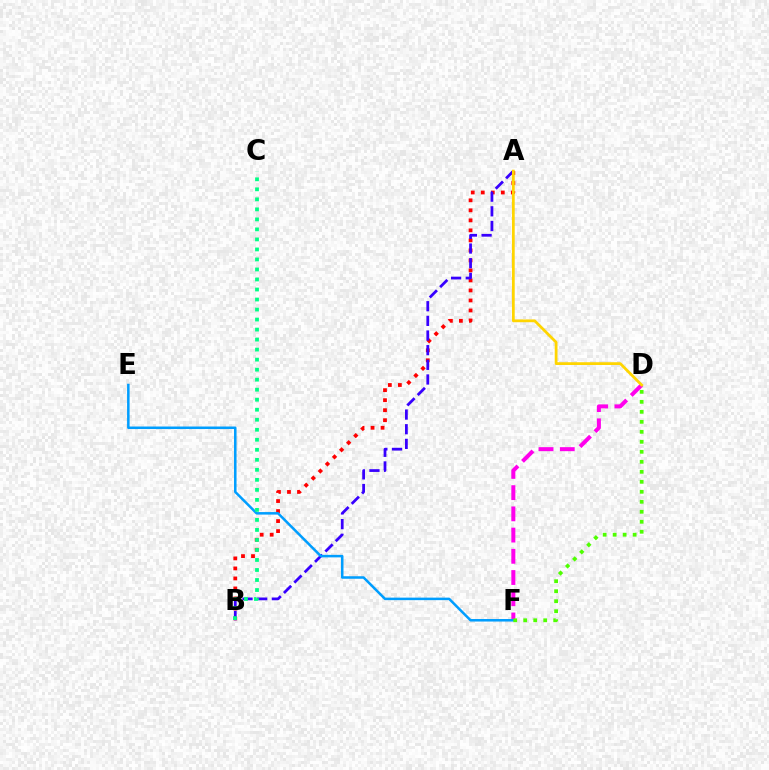{('D', 'F'): [{'color': '#ff00ed', 'line_style': 'dashed', 'thickness': 2.88}, {'color': '#4fff00', 'line_style': 'dotted', 'thickness': 2.72}], ('A', 'B'): [{'color': '#ff0000', 'line_style': 'dotted', 'thickness': 2.72}, {'color': '#3700ff', 'line_style': 'dashed', 'thickness': 1.99}], ('E', 'F'): [{'color': '#009eff', 'line_style': 'solid', 'thickness': 1.82}], ('A', 'D'): [{'color': '#ffd500', 'line_style': 'solid', 'thickness': 1.99}], ('B', 'C'): [{'color': '#00ff86', 'line_style': 'dotted', 'thickness': 2.72}]}